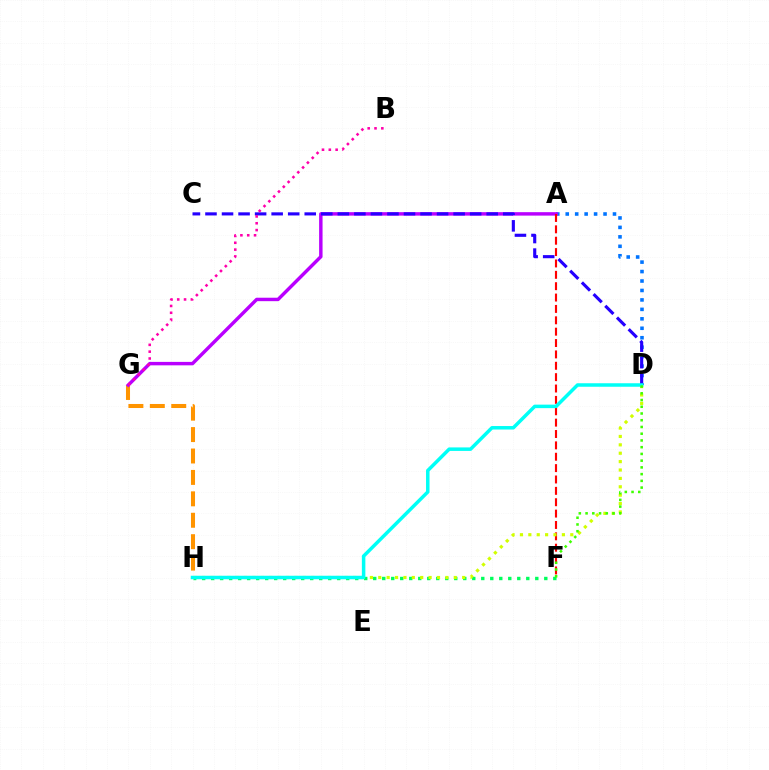{('G', 'H'): [{'color': '#ff9400', 'line_style': 'dashed', 'thickness': 2.91}], ('A', 'D'): [{'color': '#0074ff', 'line_style': 'dotted', 'thickness': 2.57}], ('A', 'G'): [{'color': '#b900ff', 'line_style': 'solid', 'thickness': 2.48}], ('C', 'D'): [{'color': '#2500ff', 'line_style': 'dashed', 'thickness': 2.25}], ('A', 'F'): [{'color': '#ff0000', 'line_style': 'dashed', 'thickness': 1.54}], ('F', 'H'): [{'color': '#00ff5c', 'line_style': 'dotted', 'thickness': 2.45}], ('D', 'H'): [{'color': '#d1ff00', 'line_style': 'dotted', 'thickness': 2.28}, {'color': '#00fff6', 'line_style': 'solid', 'thickness': 2.52}], ('B', 'G'): [{'color': '#ff00ac', 'line_style': 'dotted', 'thickness': 1.85}], ('D', 'F'): [{'color': '#3dff00', 'line_style': 'dotted', 'thickness': 1.83}]}